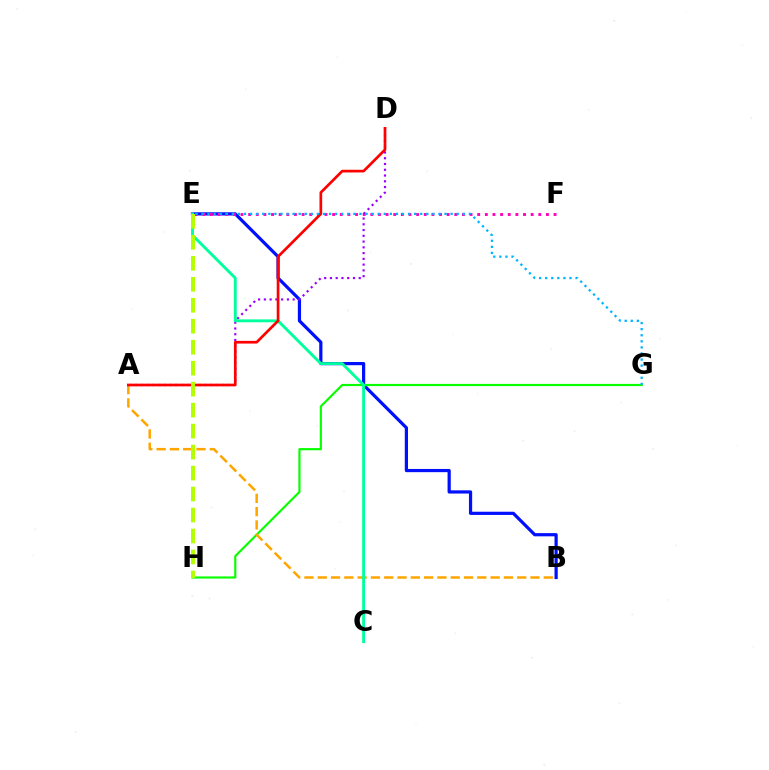{('B', 'E'): [{'color': '#0010ff', 'line_style': 'solid', 'thickness': 2.31}], ('G', 'H'): [{'color': '#08ff00', 'line_style': 'solid', 'thickness': 1.57}], ('A', 'B'): [{'color': '#ffa500', 'line_style': 'dashed', 'thickness': 1.81}], ('E', 'F'): [{'color': '#ff00bd', 'line_style': 'dotted', 'thickness': 2.07}], ('A', 'D'): [{'color': '#9b00ff', 'line_style': 'dotted', 'thickness': 1.57}, {'color': '#ff0000', 'line_style': 'solid', 'thickness': 1.94}], ('C', 'E'): [{'color': '#00ff9d', 'line_style': 'solid', 'thickness': 2.07}], ('E', 'G'): [{'color': '#00b5ff', 'line_style': 'dotted', 'thickness': 1.65}], ('E', 'H'): [{'color': '#b3ff00', 'line_style': 'dashed', 'thickness': 2.85}]}